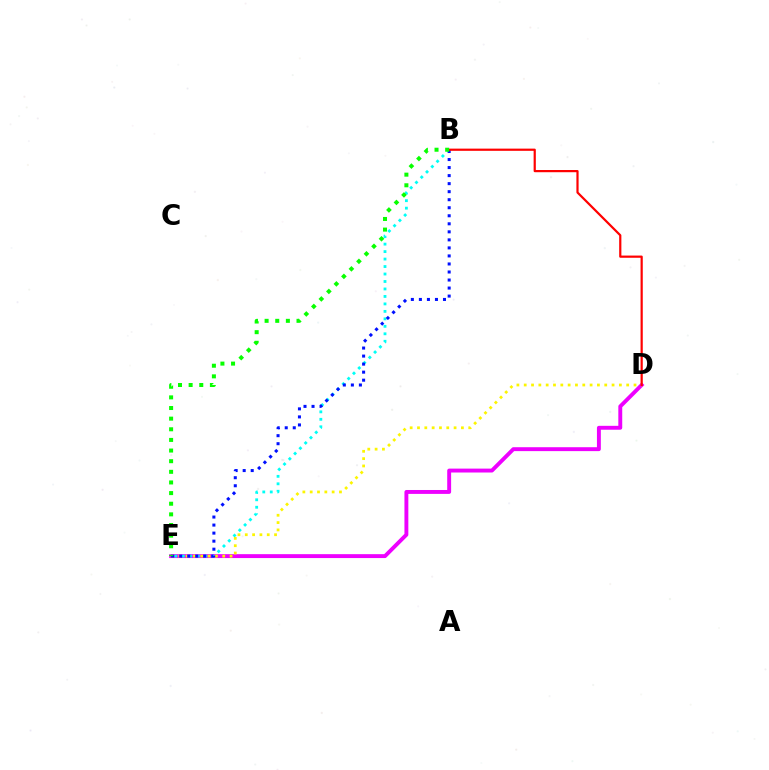{('D', 'E'): [{'color': '#ee00ff', 'line_style': 'solid', 'thickness': 2.81}, {'color': '#fcf500', 'line_style': 'dotted', 'thickness': 1.99}], ('B', 'E'): [{'color': '#00fff6', 'line_style': 'dotted', 'thickness': 2.03}, {'color': '#0010ff', 'line_style': 'dotted', 'thickness': 2.18}, {'color': '#08ff00', 'line_style': 'dotted', 'thickness': 2.89}], ('B', 'D'): [{'color': '#ff0000', 'line_style': 'solid', 'thickness': 1.59}]}